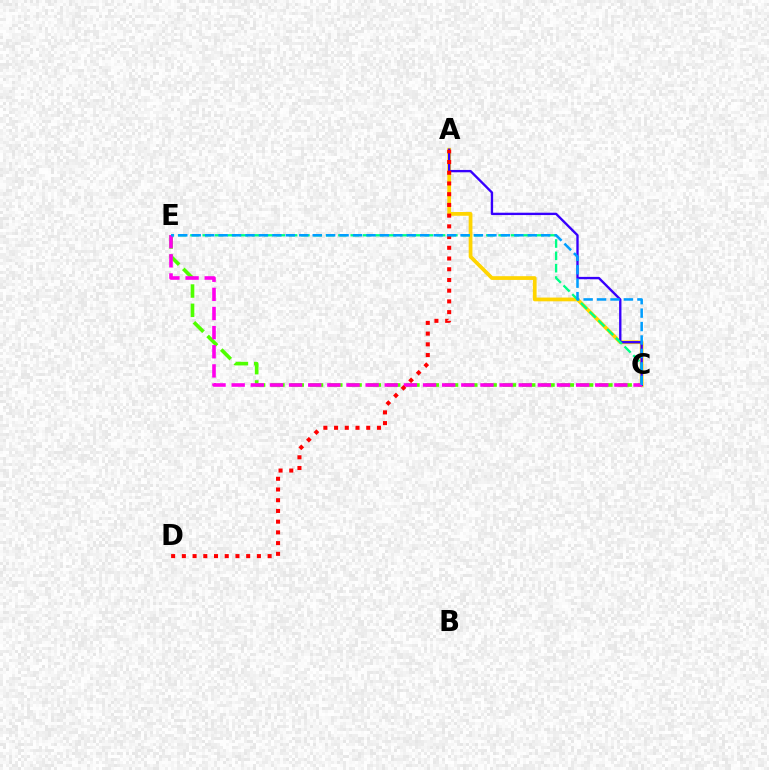{('A', 'C'): [{'color': '#ffd500', 'line_style': 'solid', 'thickness': 2.7}, {'color': '#3700ff', 'line_style': 'solid', 'thickness': 1.7}], ('C', 'E'): [{'color': '#4fff00', 'line_style': 'dashed', 'thickness': 2.62}, {'color': '#00ff86', 'line_style': 'dashed', 'thickness': 1.68}, {'color': '#ff00ed', 'line_style': 'dashed', 'thickness': 2.6}, {'color': '#009eff', 'line_style': 'dashed', 'thickness': 1.83}], ('A', 'D'): [{'color': '#ff0000', 'line_style': 'dotted', 'thickness': 2.91}]}